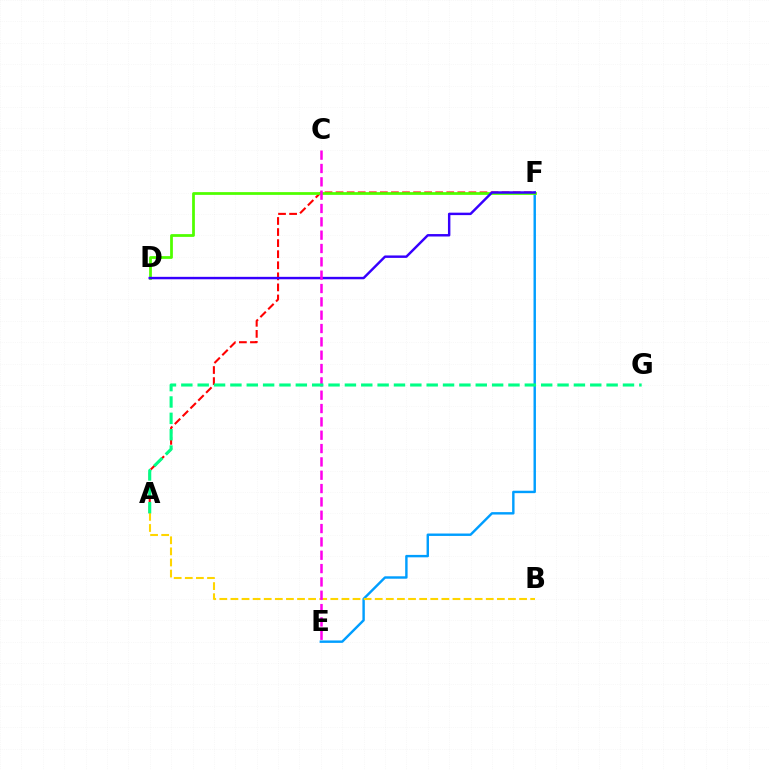{('A', 'F'): [{'color': '#ff0000', 'line_style': 'dashed', 'thickness': 1.5}], ('E', 'F'): [{'color': '#009eff', 'line_style': 'solid', 'thickness': 1.74}], ('D', 'F'): [{'color': '#4fff00', 'line_style': 'solid', 'thickness': 1.98}, {'color': '#3700ff', 'line_style': 'solid', 'thickness': 1.76}], ('A', 'B'): [{'color': '#ffd500', 'line_style': 'dashed', 'thickness': 1.51}], ('C', 'E'): [{'color': '#ff00ed', 'line_style': 'dashed', 'thickness': 1.81}], ('A', 'G'): [{'color': '#00ff86', 'line_style': 'dashed', 'thickness': 2.22}]}